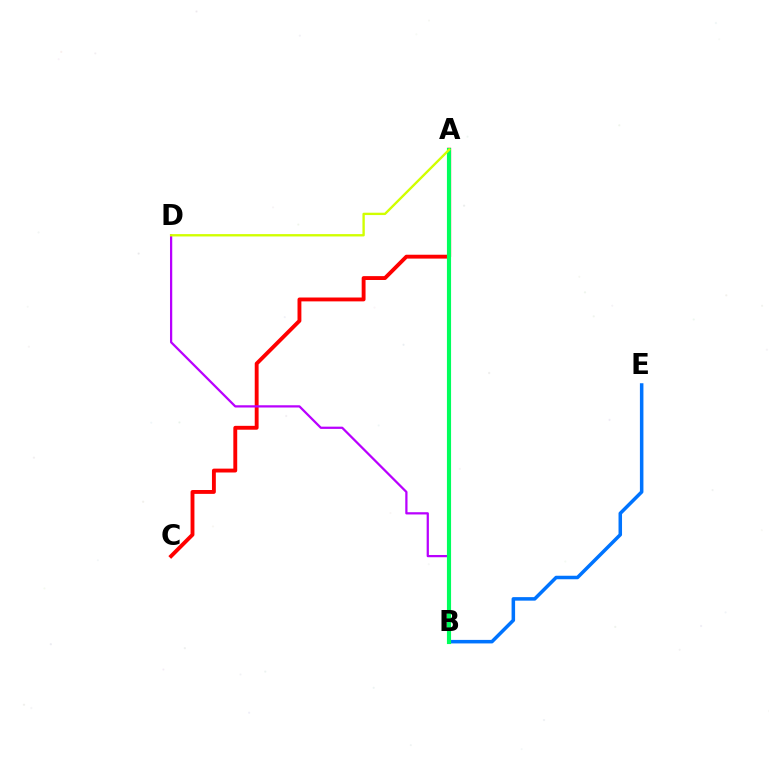{('A', 'C'): [{'color': '#ff0000', 'line_style': 'solid', 'thickness': 2.79}], ('B', 'E'): [{'color': '#0074ff', 'line_style': 'solid', 'thickness': 2.53}], ('B', 'D'): [{'color': '#b900ff', 'line_style': 'solid', 'thickness': 1.61}], ('A', 'B'): [{'color': '#00ff5c', 'line_style': 'solid', 'thickness': 2.98}], ('A', 'D'): [{'color': '#d1ff00', 'line_style': 'solid', 'thickness': 1.7}]}